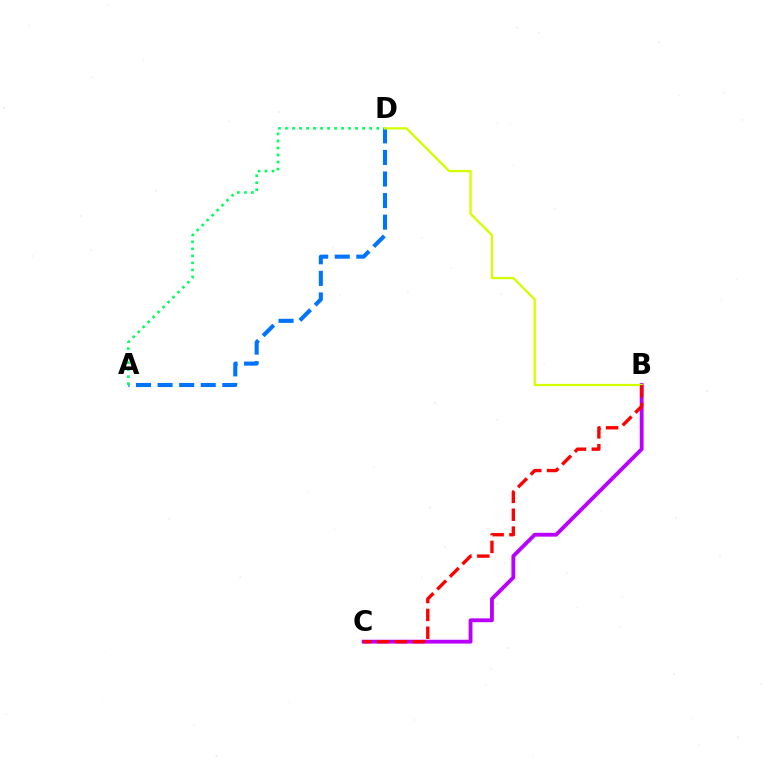{('A', 'D'): [{'color': '#0074ff', 'line_style': 'dashed', 'thickness': 2.93}, {'color': '#00ff5c', 'line_style': 'dotted', 'thickness': 1.91}], ('B', 'C'): [{'color': '#b900ff', 'line_style': 'solid', 'thickness': 2.76}, {'color': '#ff0000', 'line_style': 'dashed', 'thickness': 2.43}], ('B', 'D'): [{'color': '#d1ff00', 'line_style': 'solid', 'thickness': 1.65}]}